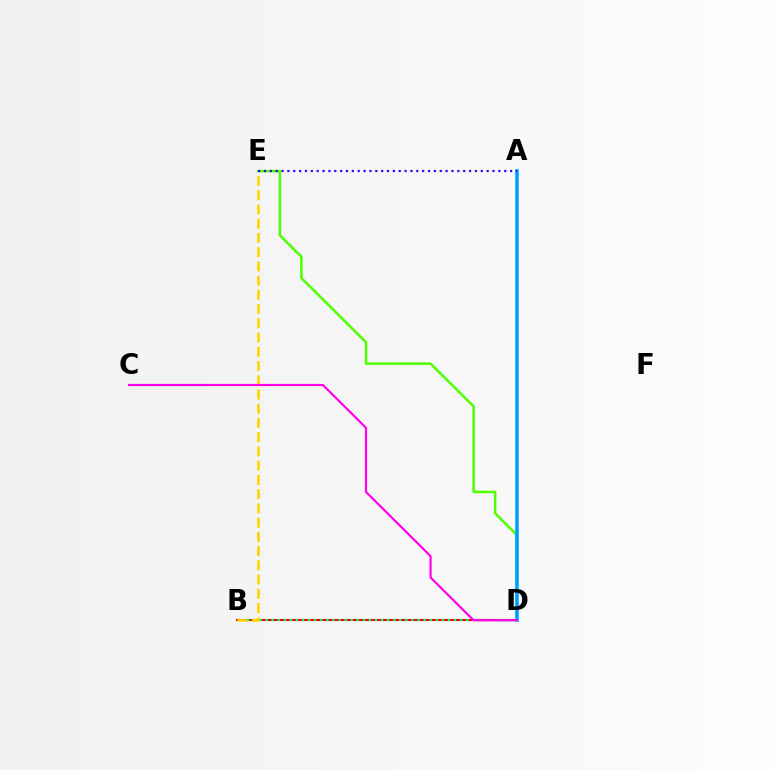{('D', 'E'): [{'color': '#4fff00', 'line_style': 'solid', 'thickness': 1.81}], ('B', 'D'): [{'color': '#ff0000', 'line_style': 'solid', 'thickness': 1.5}, {'color': '#00ff86', 'line_style': 'dotted', 'thickness': 1.65}], ('A', 'D'): [{'color': '#009eff', 'line_style': 'solid', 'thickness': 2.57}], ('B', 'E'): [{'color': '#ffd500', 'line_style': 'dashed', 'thickness': 1.93}], ('A', 'E'): [{'color': '#3700ff', 'line_style': 'dotted', 'thickness': 1.59}], ('C', 'D'): [{'color': '#ff00ed', 'line_style': 'solid', 'thickness': 1.56}]}